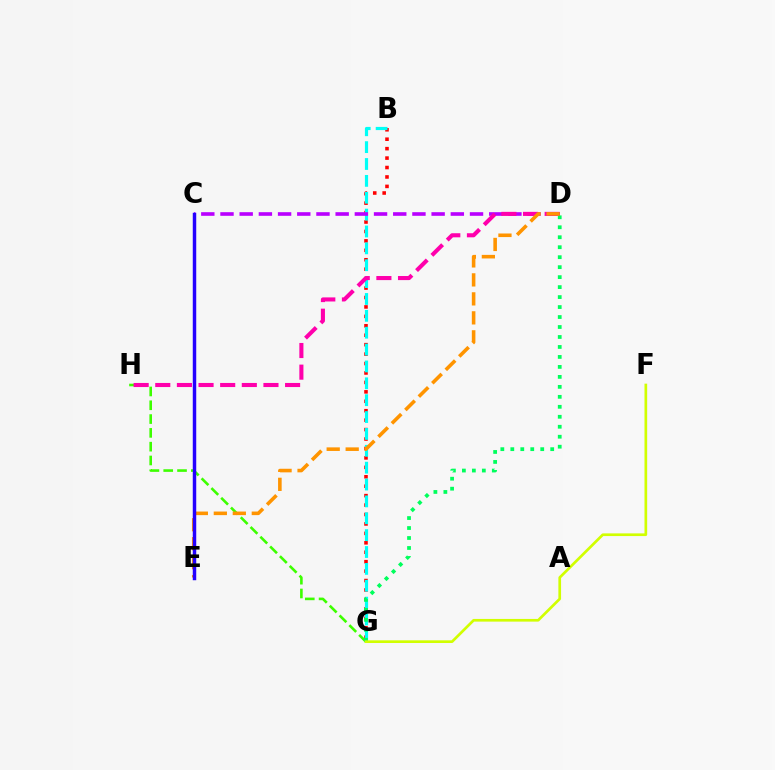{('B', 'G'): [{'color': '#ff0000', 'line_style': 'dotted', 'thickness': 2.56}, {'color': '#00fff6', 'line_style': 'dashed', 'thickness': 2.29}], ('G', 'H'): [{'color': '#3dff00', 'line_style': 'dashed', 'thickness': 1.88}], ('C', 'D'): [{'color': '#b900ff', 'line_style': 'dashed', 'thickness': 2.61}], ('C', 'E'): [{'color': '#0074ff', 'line_style': 'dotted', 'thickness': 2.04}, {'color': '#2500ff', 'line_style': 'solid', 'thickness': 2.49}], ('D', 'H'): [{'color': '#ff00ac', 'line_style': 'dashed', 'thickness': 2.94}], ('D', 'G'): [{'color': '#00ff5c', 'line_style': 'dotted', 'thickness': 2.71}], ('D', 'E'): [{'color': '#ff9400', 'line_style': 'dashed', 'thickness': 2.58}], ('F', 'G'): [{'color': '#d1ff00', 'line_style': 'solid', 'thickness': 1.93}]}